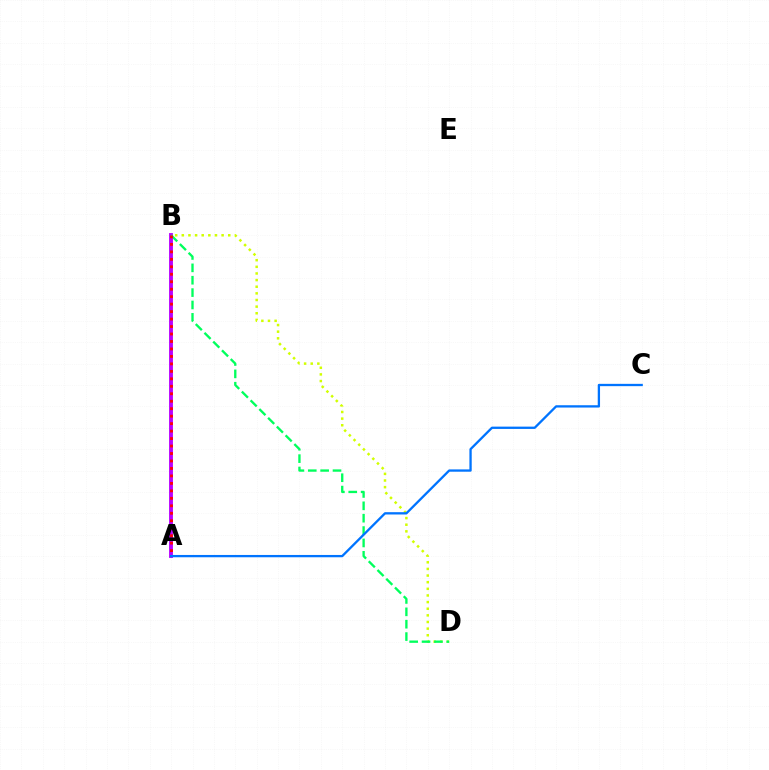{('B', 'D'): [{'color': '#d1ff00', 'line_style': 'dotted', 'thickness': 1.8}, {'color': '#00ff5c', 'line_style': 'dashed', 'thickness': 1.68}], ('A', 'B'): [{'color': '#b900ff', 'line_style': 'solid', 'thickness': 2.78}, {'color': '#ff0000', 'line_style': 'dotted', 'thickness': 2.03}], ('A', 'C'): [{'color': '#0074ff', 'line_style': 'solid', 'thickness': 1.66}]}